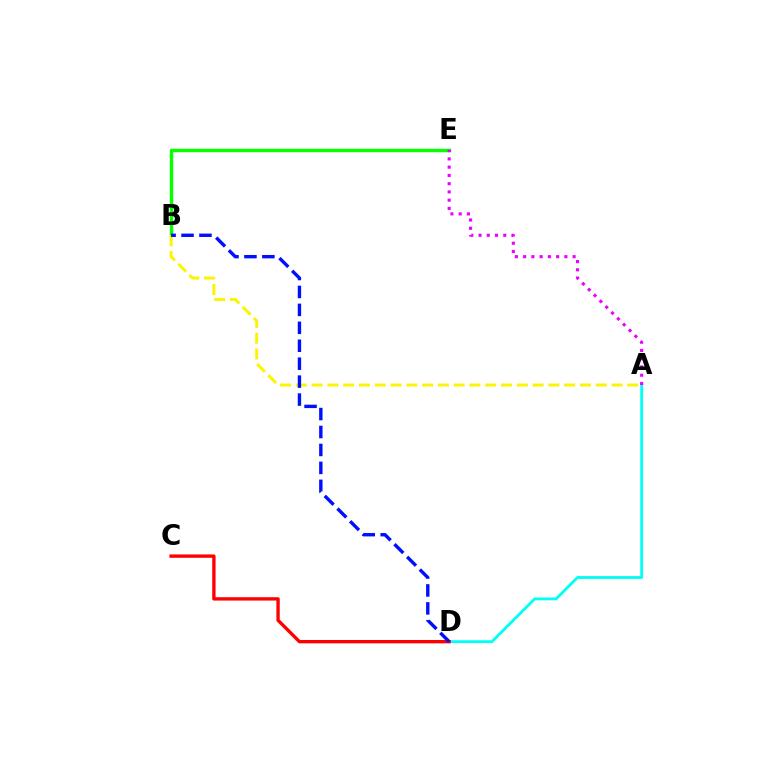{('B', 'E'): [{'color': '#08ff00', 'line_style': 'solid', 'thickness': 2.47}], ('A', 'B'): [{'color': '#fcf500', 'line_style': 'dashed', 'thickness': 2.14}], ('A', 'D'): [{'color': '#00fff6', 'line_style': 'solid', 'thickness': 2.05}], ('A', 'E'): [{'color': '#ee00ff', 'line_style': 'dotted', 'thickness': 2.24}], ('C', 'D'): [{'color': '#ff0000', 'line_style': 'solid', 'thickness': 2.42}], ('B', 'D'): [{'color': '#0010ff', 'line_style': 'dashed', 'thickness': 2.44}]}